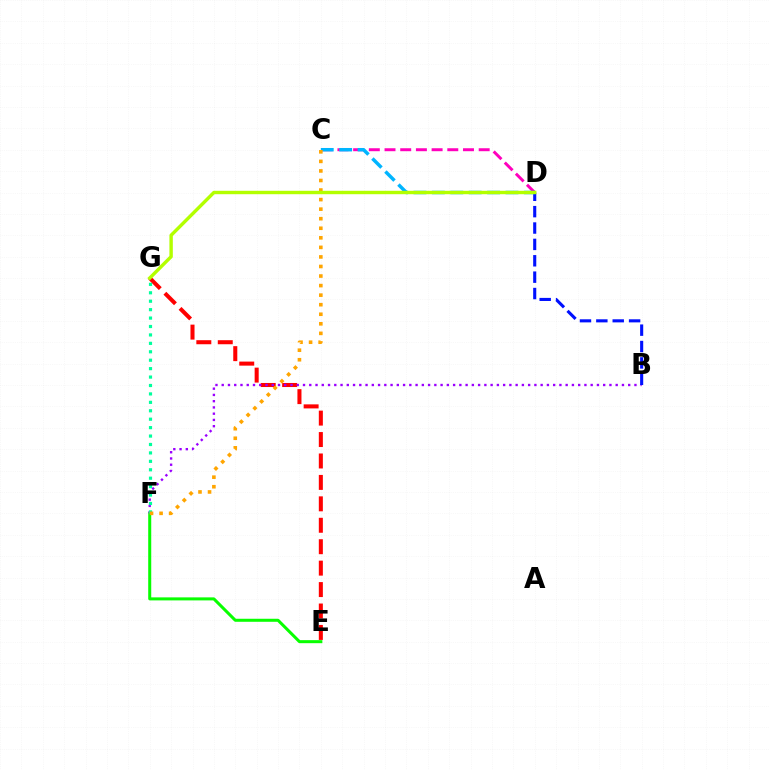{('E', 'G'): [{'color': '#ff0000', 'line_style': 'dashed', 'thickness': 2.91}], ('E', 'F'): [{'color': '#08ff00', 'line_style': 'solid', 'thickness': 2.18}], ('C', 'D'): [{'color': '#ff00bd', 'line_style': 'dashed', 'thickness': 2.13}, {'color': '#00b5ff', 'line_style': 'dashed', 'thickness': 2.5}], ('B', 'F'): [{'color': '#9b00ff', 'line_style': 'dotted', 'thickness': 1.7}], ('B', 'D'): [{'color': '#0010ff', 'line_style': 'dashed', 'thickness': 2.22}], ('F', 'G'): [{'color': '#00ff9d', 'line_style': 'dotted', 'thickness': 2.29}], ('C', 'F'): [{'color': '#ffa500', 'line_style': 'dotted', 'thickness': 2.6}], ('D', 'G'): [{'color': '#b3ff00', 'line_style': 'solid', 'thickness': 2.46}]}